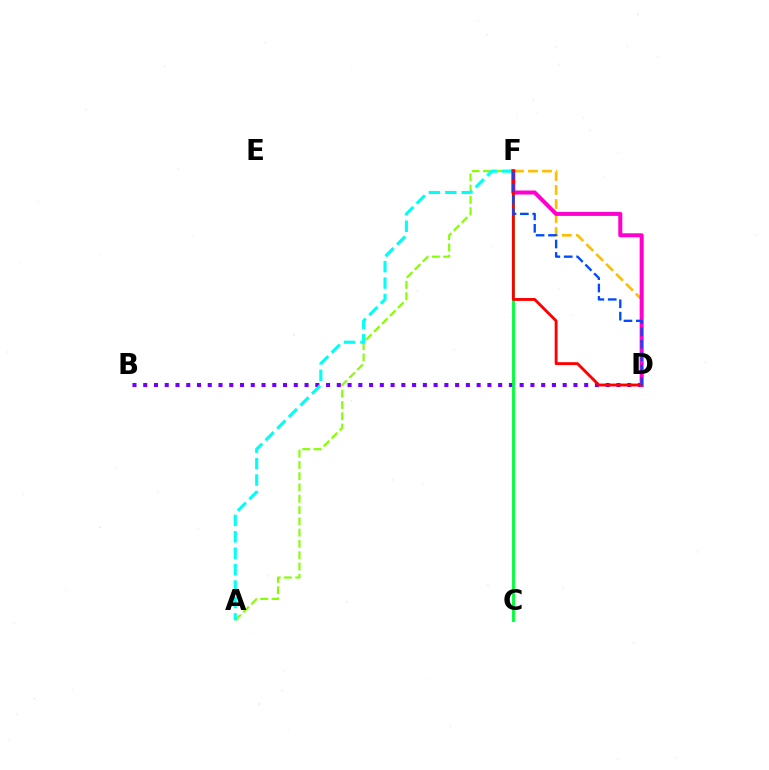{('D', 'F'): [{'color': '#ffbd00', 'line_style': 'dashed', 'thickness': 1.9}, {'color': '#ff00cf', 'line_style': 'solid', 'thickness': 2.9}, {'color': '#ff0000', 'line_style': 'solid', 'thickness': 2.06}, {'color': '#004bff', 'line_style': 'dashed', 'thickness': 1.68}], ('A', 'F'): [{'color': '#84ff00', 'line_style': 'dashed', 'thickness': 1.53}, {'color': '#00fff6', 'line_style': 'dashed', 'thickness': 2.23}], ('B', 'D'): [{'color': '#7200ff', 'line_style': 'dotted', 'thickness': 2.92}], ('C', 'F'): [{'color': '#00ff39', 'line_style': 'solid', 'thickness': 2.05}]}